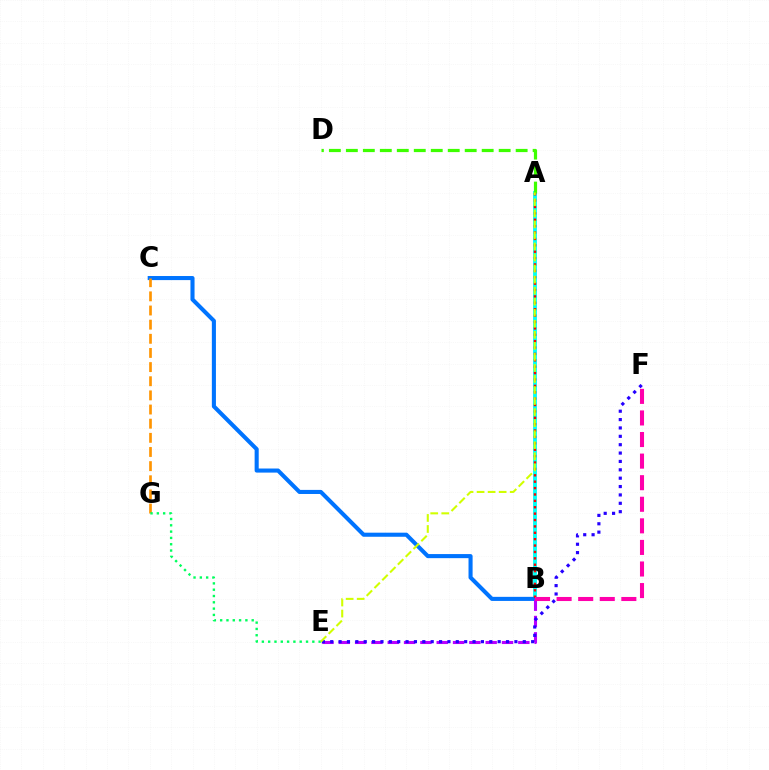{('A', 'B'): [{'color': '#00fff6', 'line_style': 'solid', 'thickness': 2.76}, {'color': '#ff0000', 'line_style': 'dotted', 'thickness': 1.74}], ('B', 'C'): [{'color': '#0074ff', 'line_style': 'solid', 'thickness': 2.94}], ('B', 'E'): [{'color': '#b900ff', 'line_style': 'dashed', 'thickness': 2.22}], ('A', 'D'): [{'color': '#3dff00', 'line_style': 'dashed', 'thickness': 2.31}], ('E', 'F'): [{'color': '#2500ff', 'line_style': 'dotted', 'thickness': 2.27}], ('C', 'G'): [{'color': '#ff9400', 'line_style': 'dashed', 'thickness': 1.92}], ('B', 'F'): [{'color': '#ff00ac', 'line_style': 'dashed', 'thickness': 2.93}], ('E', 'G'): [{'color': '#00ff5c', 'line_style': 'dotted', 'thickness': 1.71}], ('A', 'E'): [{'color': '#d1ff00', 'line_style': 'dashed', 'thickness': 1.5}]}